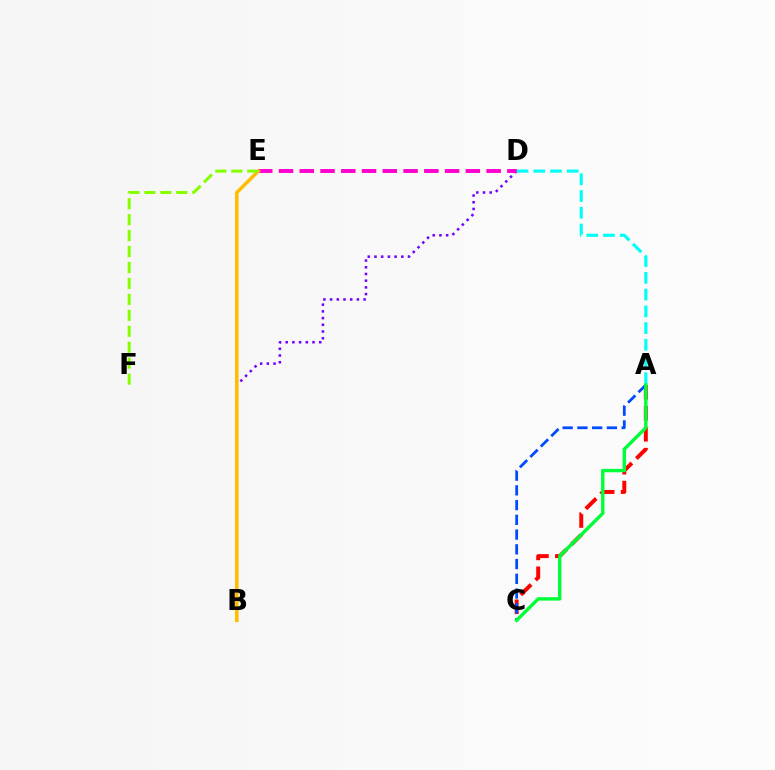{('B', 'D'): [{'color': '#7200ff', 'line_style': 'dotted', 'thickness': 1.82}], ('D', 'E'): [{'color': '#ff00cf', 'line_style': 'dashed', 'thickness': 2.82}], ('B', 'E'): [{'color': '#ffbd00', 'line_style': 'solid', 'thickness': 2.54}], ('A', 'C'): [{'color': '#ff0000', 'line_style': 'dashed', 'thickness': 2.85}, {'color': '#004bff', 'line_style': 'dashed', 'thickness': 2.0}, {'color': '#00ff39', 'line_style': 'solid', 'thickness': 2.45}], ('E', 'F'): [{'color': '#84ff00', 'line_style': 'dashed', 'thickness': 2.17}], ('A', 'D'): [{'color': '#00fff6', 'line_style': 'dashed', 'thickness': 2.27}]}